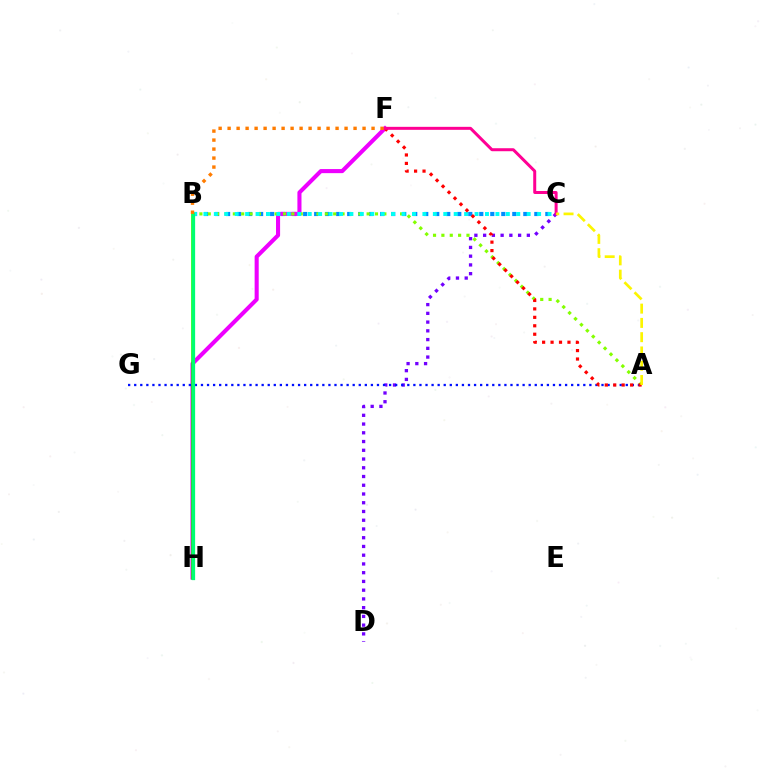{('B', 'C'): [{'color': '#008cff', 'line_style': 'dotted', 'thickness': 2.99}, {'color': '#00fff6', 'line_style': 'dotted', 'thickness': 2.83}], ('C', 'D'): [{'color': '#7200ff', 'line_style': 'dotted', 'thickness': 2.38}], ('F', 'H'): [{'color': '#ee00ff', 'line_style': 'solid', 'thickness': 2.94}], ('A', 'G'): [{'color': '#0010ff', 'line_style': 'dotted', 'thickness': 1.65}], ('A', 'B'): [{'color': '#84ff00', 'line_style': 'dotted', 'thickness': 2.27}], ('B', 'H'): [{'color': '#08ff00', 'line_style': 'solid', 'thickness': 2.54}, {'color': '#00ff74', 'line_style': 'solid', 'thickness': 2.35}], ('A', 'F'): [{'color': '#ff0000', 'line_style': 'dotted', 'thickness': 2.29}], ('C', 'F'): [{'color': '#ff0094', 'line_style': 'solid', 'thickness': 2.16}], ('A', 'C'): [{'color': '#fcf500', 'line_style': 'dashed', 'thickness': 1.94}], ('B', 'F'): [{'color': '#ff7c00', 'line_style': 'dotted', 'thickness': 2.44}]}